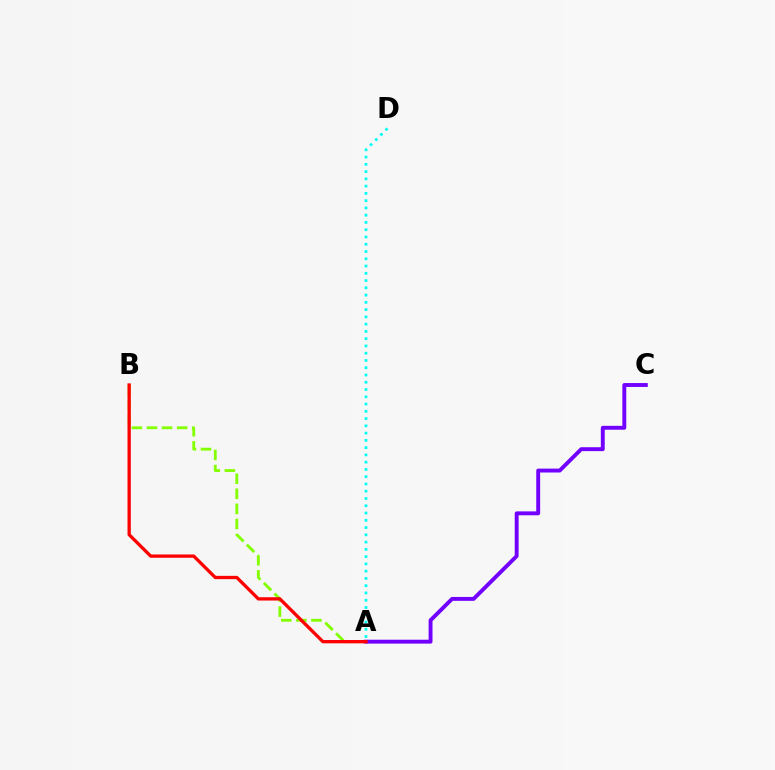{('A', 'C'): [{'color': '#7200ff', 'line_style': 'solid', 'thickness': 2.81}], ('A', 'B'): [{'color': '#84ff00', 'line_style': 'dashed', 'thickness': 2.05}, {'color': '#ff0000', 'line_style': 'solid', 'thickness': 2.38}], ('A', 'D'): [{'color': '#00fff6', 'line_style': 'dotted', 'thickness': 1.97}]}